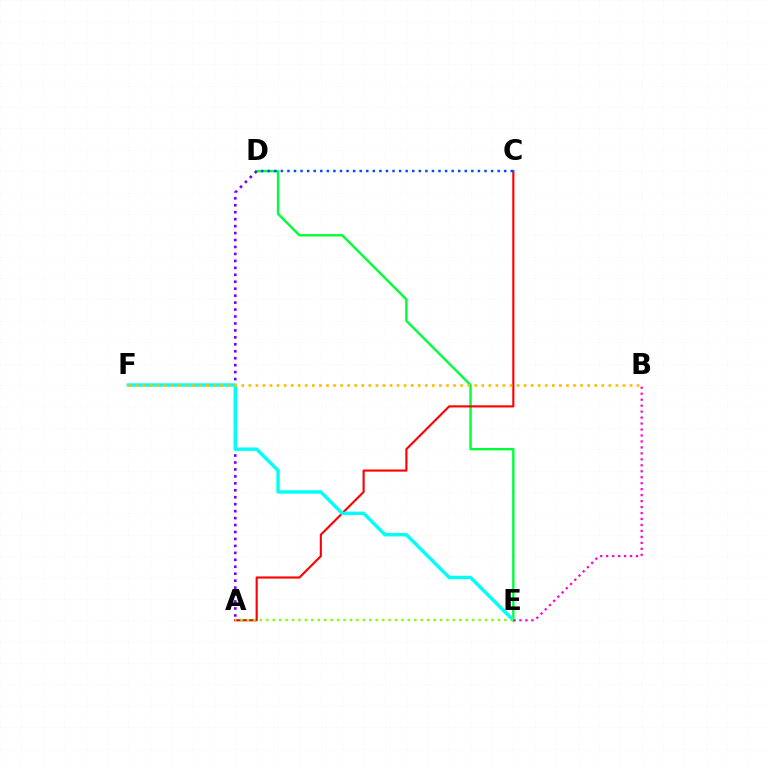{('D', 'E'): [{'color': '#00ff39', 'line_style': 'solid', 'thickness': 1.73}], ('A', 'C'): [{'color': '#ff0000', 'line_style': 'solid', 'thickness': 1.54}], ('A', 'D'): [{'color': '#7200ff', 'line_style': 'dotted', 'thickness': 1.89}], ('E', 'F'): [{'color': '#00fff6', 'line_style': 'solid', 'thickness': 2.46}], ('B', 'E'): [{'color': '#ff00cf', 'line_style': 'dotted', 'thickness': 1.62}], ('A', 'E'): [{'color': '#84ff00', 'line_style': 'dotted', 'thickness': 1.75}], ('B', 'F'): [{'color': '#ffbd00', 'line_style': 'dotted', 'thickness': 1.92}], ('C', 'D'): [{'color': '#004bff', 'line_style': 'dotted', 'thickness': 1.78}]}